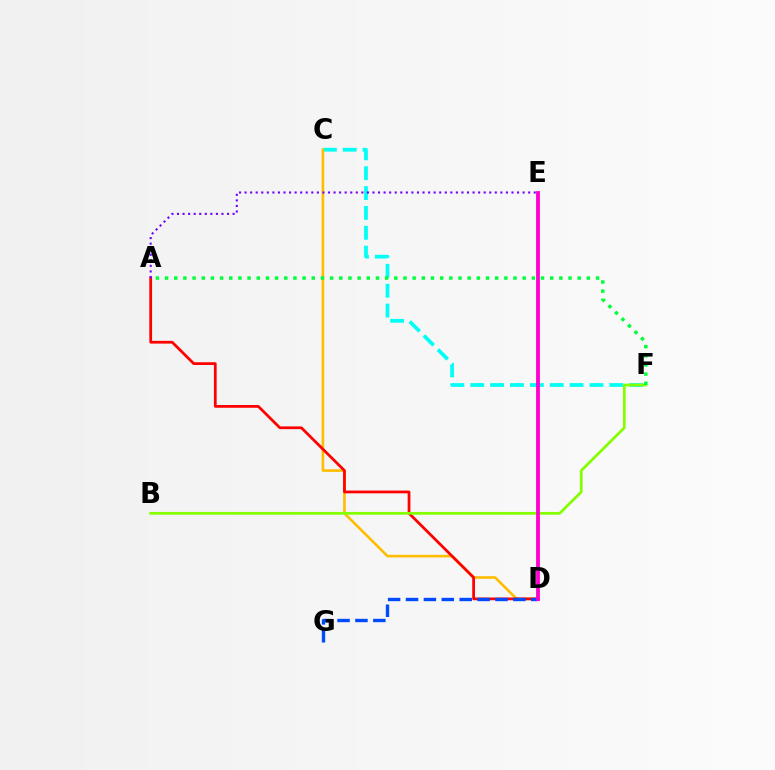{('C', 'F'): [{'color': '#00fff6', 'line_style': 'dashed', 'thickness': 2.7}], ('C', 'D'): [{'color': '#ffbd00', 'line_style': 'solid', 'thickness': 1.89}], ('A', 'D'): [{'color': '#ff0000', 'line_style': 'solid', 'thickness': 1.98}], ('B', 'F'): [{'color': '#84ff00', 'line_style': 'solid', 'thickness': 1.98}], ('D', 'G'): [{'color': '#004bff', 'line_style': 'dashed', 'thickness': 2.43}], ('A', 'E'): [{'color': '#7200ff', 'line_style': 'dotted', 'thickness': 1.51}], ('D', 'E'): [{'color': '#ff00cf', 'line_style': 'solid', 'thickness': 2.75}], ('A', 'F'): [{'color': '#00ff39', 'line_style': 'dotted', 'thickness': 2.49}]}